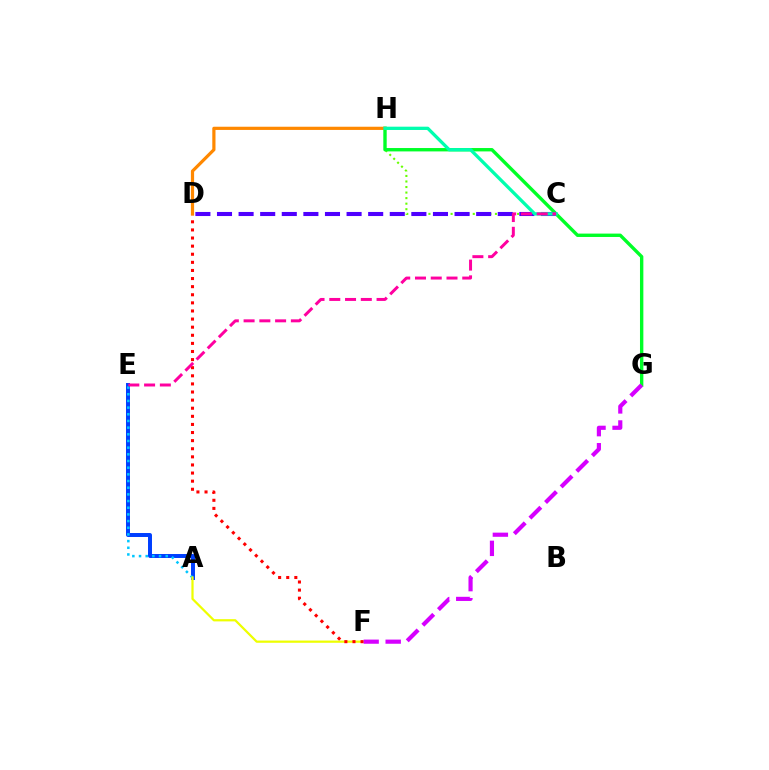{('A', 'E'): [{'color': '#003fff', 'line_style': 'solid', 'thickness': 2.86}, {'color': '#00c7ff', 'line_style': 'dotted', 'thickness': 1.81}], ('C', 'H'): [{'color': '#66ff00', 'line_style': 'dotted', 'thickness': 1.51}, {'color': '#00ffaf', 'line_style': 'solid', 'thickness': 2.37}], ('G', 'H'): [{'color': '#00ff27', 'line_style': 'solid', 'thickness': 2.43}], ('A', 'F'): [{'color': '#eeff00', 'line_style': 'solid', 'thickness': 1.61}], ('D', 'F'): [{'color': '#ff0000', 'line_style': 'dotted', 'thickness': 2.2}], ('C', 'D'): [{'color': '#4f00ff', 'line_style': 'dashed', 'thickness': 2.93}], ('D', 'H'): [{'color': '#ff8800', 'line_style': 'solid', 'thickness': 2.31}], ('F', 'G'): [{'color': '#d600ff', 'line_style': 'dashed', 'thickness': 3.0}], ('C', 'E'): [{'color': '#ff00a0', 'line_style': 'dashed', 'thickness': 2.14}]}